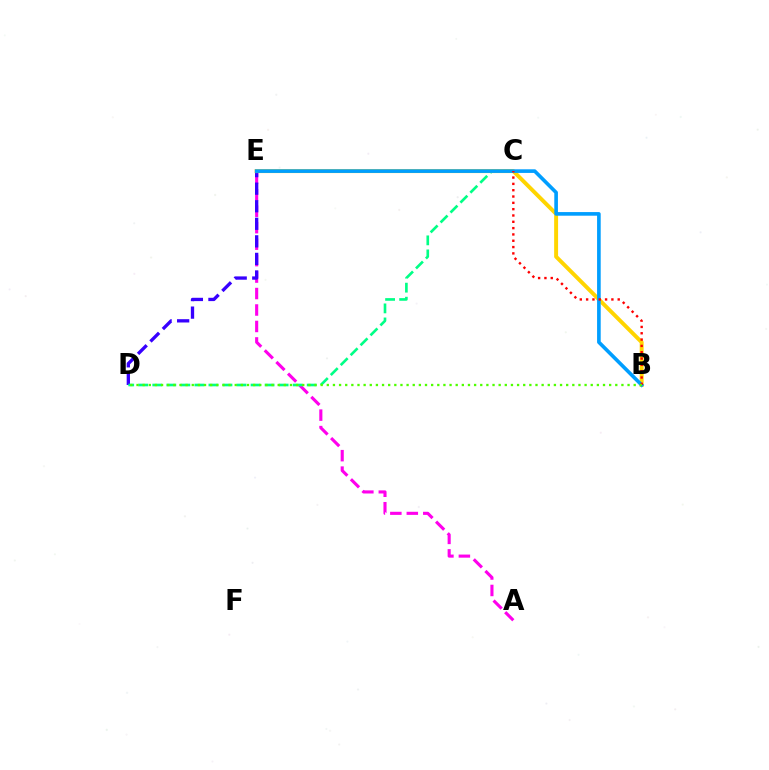{('A', 'E'): [{'color': '#ff00ed', 'line_style': 'dashed', 'thickness': 2.24}], ('D', 'E'): [{'color': '#3700ff', 'line_style': 'dashed', 'thickness': 2.39}], ('C', 'D'): [{'color': '#00ff86', 'line_style': 'dashed', 'thickness': 1.91}], ('B', 'E'): [{'color': '#ffd500', 'line_style': 'solid', 'thickness': 2.83}, {'color': '#009eff', 'line_style': 'solid', 'thickness': 2.61}], ('B', 'C'): [{'color': '#ff0000', 'line_style': 'dotted', 'thickness': 1.72}], ('B', 'D'): [{'color': '#4fff00', 'line_style': 'dotted', 'thickness': 1.67}]}